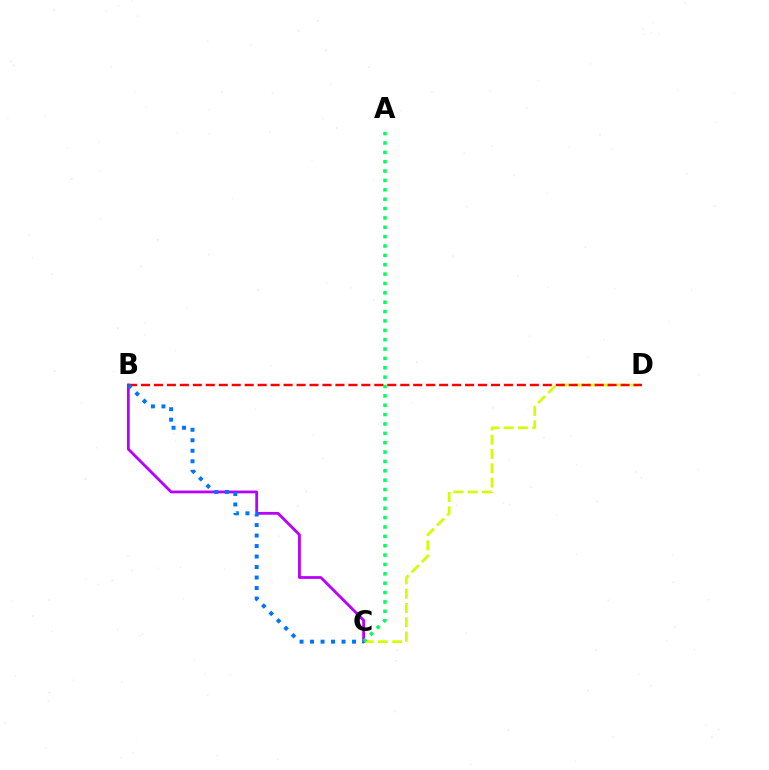{('C', 'D'): [{'color': '#d1ff00', 'line_style': 'dashed', 'thickness': 1.94}], ('B', 'C'): [{'color': '#b900ff', 'line_style': 'solid', 'thickness': 2.01}, {'color': '#0074ff', 'line_style': 'dotted', 'thickness': 2.85}], ('A', 'C'): [{'color': '#00ff5c', 'line_style': 'dotted', 'thickness': 2.54}], ('B', 'D'): [{'color': '#ff0000', 'line_style': 'dashed', 'thickness': 1.76}]}